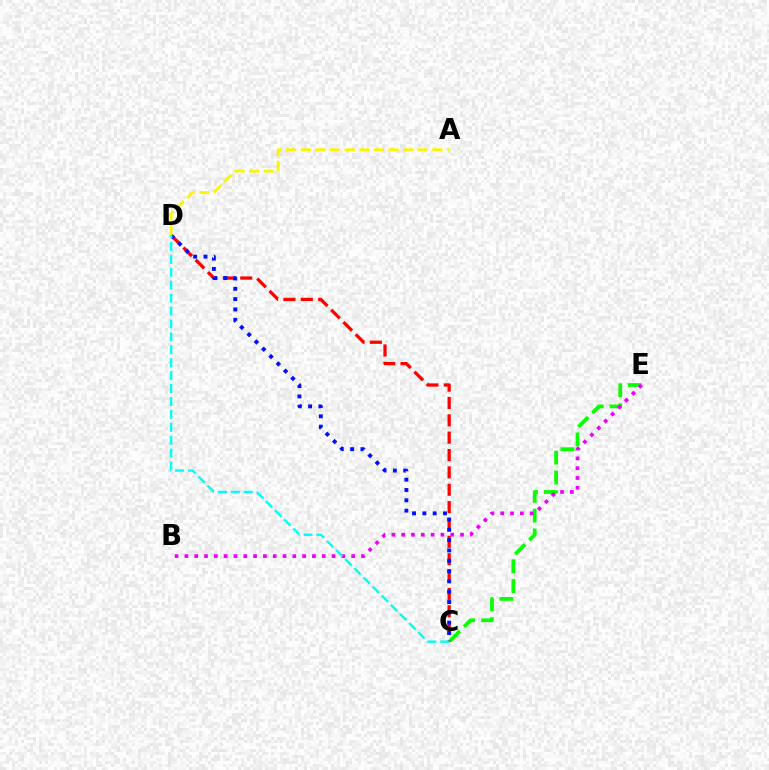{('C', 'D'): [{'color': '#ff0000', 'line_style': 'dashed', 'thickness': 2.36}, {'color': '#0010ff', 'line_style': 'dotted', 'thickness': 2.8}, {'color': '#00fff6', 'line_style': 'dashed', 'thickness': 1.76}], ('C', 'E'): [{'color': '#08ff00', 'line_style': 'dashed', 'thickness': 2.69}], ('B', 'E'): [{'color': '#ee00ff', 'line_style': 'dotted', 'thickness': 2.67}], ('A', 'D'): [{'color': '#fcf500', 'line_style': 'dashed', 'thickness': 1.99}]}